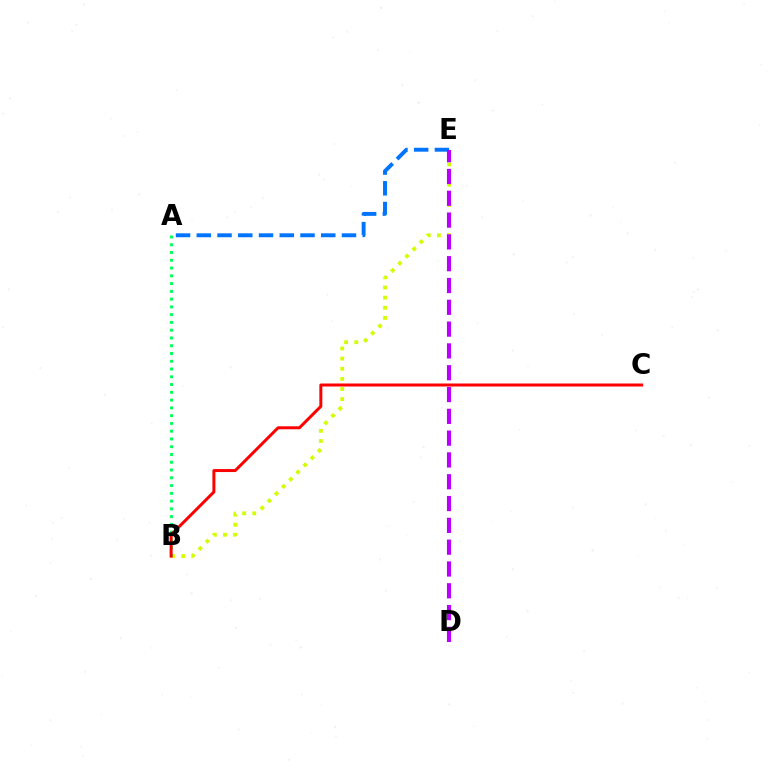{('B', 'E'): [{'color': '#d1ff00', 'line_style': 'dotted', 'thickness': 2.75}], ('A', 'E'): [{'color': '#0074ff', 'line_style': 'dashed', 'thickness': 2.82}], ('A', 'B'): [{'color': '#00ff5c', 'line_style': 'dotted', 'thickness': 2.11}], ('D', 'E'): [{'color': '#b900ff', 'line_style': 'dashed', 'thickness': 2.96}], ('B', 'C'): [{'color': '#ff0000', 'line_style': 'solid', 'thickness': 2.15}]}